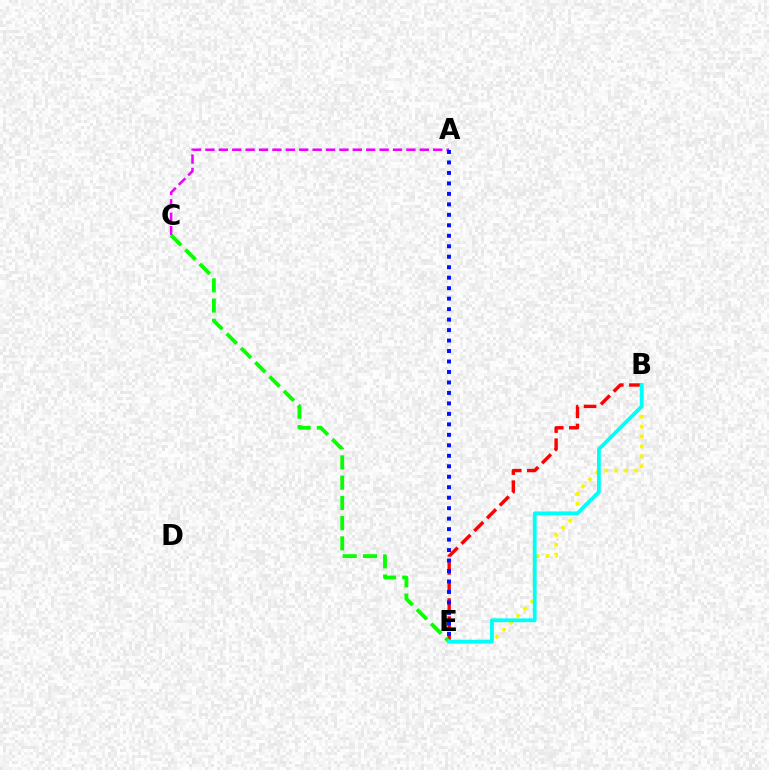{('B', 'E'): [{'color': '#ff0000', 'line_style': 'dashed', 'thickness': 2.45}, {'color': '#fcf500', 'line_style': 'dotted', 'thickness': 2.7}, {'color': '#00fff6', 'line_style': 'solid', 'thickness': 2.73}], ('A', 'C'): [{'color': '#ee00ff', 'line_style': 'dashed', 'thickness': 1.82}], ('C', 'E'): [{'color': '#08ff00', 'line_style': 'dashed', 'thickness': 2.75}], ('A', 'E'): [{'color': '#0010ff', 'line_style': 'dotted', 'thickness': 2.85}]}